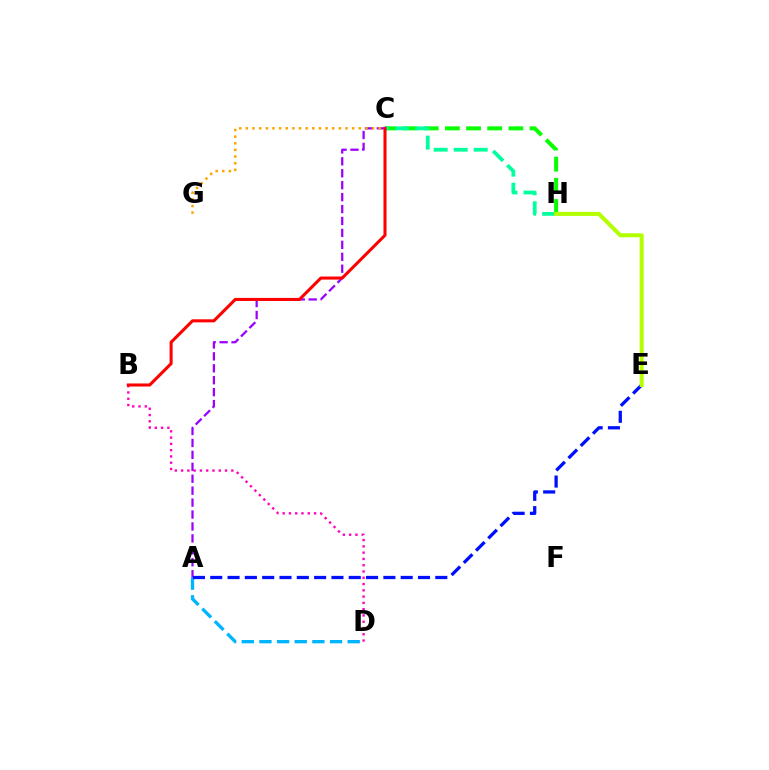{('A', 'D'): [{'color': '#00b5ff', 'line_style': 'dashed', 'thickness': 2.4}], ('C', 'H'): [{'color': '#08ff00', 'line_style': 'dashed', 'thickness': 2.88}, {'color': '#00ff9d', 'line_style': 'dashed', 'thickness': 2.72}], ('A', 'C'): [{'color': '#9b00ff', 'line_style': 'dashed', 'thickness': 1.62}], ('A', 'E'): [{'color': '#0010ff', 'line_style': 'dashed', 'thickness': 2.35}], ('E', 'H'): [{'color': '#b3ff00', 'line_style': 'solid', 'thickness': 2.9}], ('B', 'D'): [{'color': '#ff00bd', 'line_style': 'dotted', 'thickness': 1.71}], ('C', 'G'): [{'color': '#ffa500', 'line_style': 'dotted', 'thickness': 1.8}], ('B', 'C'): [{'color': '#ff0000', 'line_style': 'solid', 'thickness': 2.2}]}